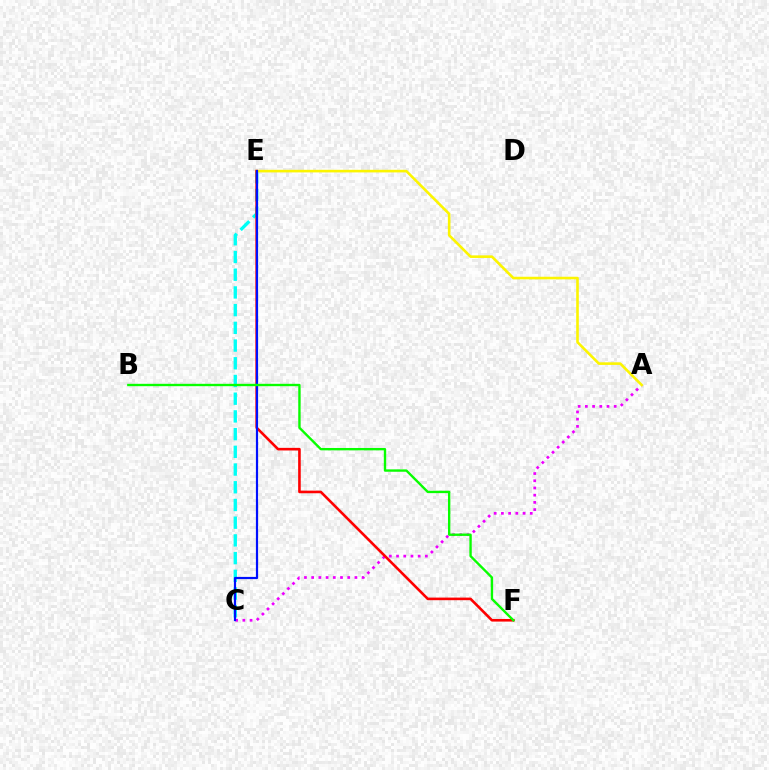{('C', 'E'): [{'color': '#00fff6', 'line_style': 'dashed', 'thickness': 2.41}, {'color': '#0010ff', 'line_style': 'solid', 'thickness': 1.58}], ('A', 'C'): [{'color': '#ee00ff', 'line_style': 'dotted', 'thickness': 1.96}], ('A', 'E'): [{'color': '#fcf500', 'line_style': 'solid', 'thickness': 1.88}], ('E', 'F'): [{'color': '#ff0000', 'line_style': 'solid', 'thickness': 1.88}], ('B', 'F'): [{'color': '#08ff00', 'line_style': 'solid', 'thickness': 1.71}]}